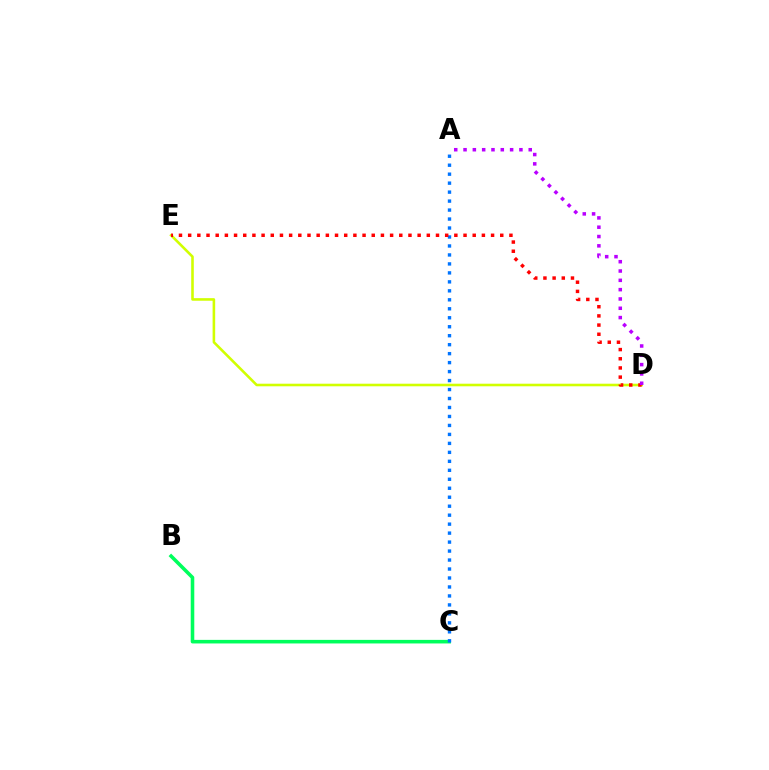{('D', 'E'): [{'color': '#d1ff00', 'line_style': 'solid', 'thickness': 1.86}, {'color': '#ff0000', 'line_style': 'dotted', 'thickness': 2.49}], ('B', 'C'): [{'color': '#00ff5c', 'line_style': 'solid', 'thickness': 2.57}], ('A', 'C'): [{'color': '#0074ff', 'line_style': 'dotted', 'thickness': 2.44}], ('A', 'D'): [{'color': '#b900ff', 'line_style': 'dotted', 'thickness': 2.53}]}